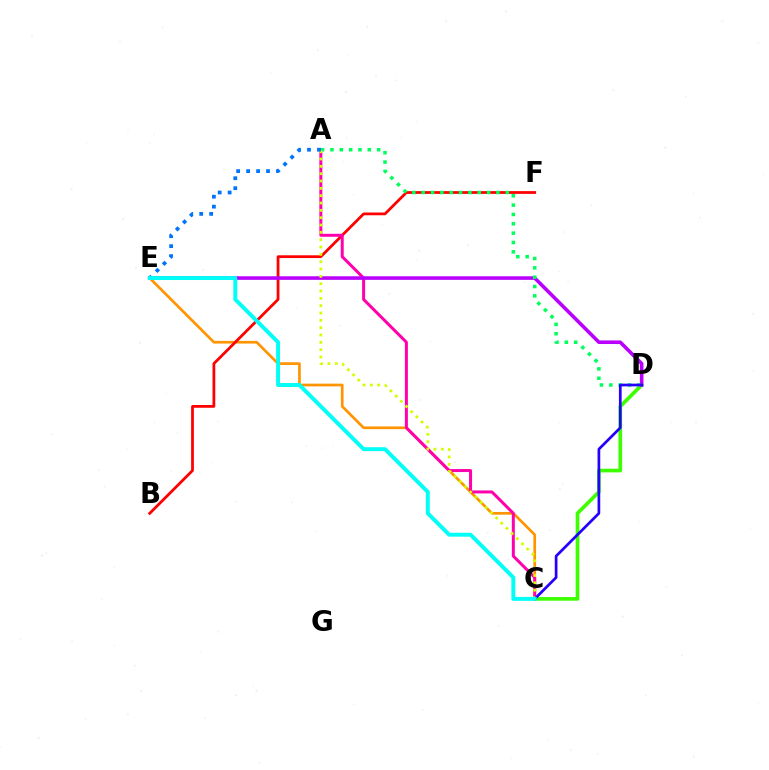{('C', 'E'): [{'color': '#ff9400', 'line_style': 'solid', 'thickness': 1.93}, {'color': '#00fff6', 'line_style': 'solid', 'thickness': 2.83}], ('C', 'D'): [{'color': '#3dff00', 'line_style': 'solid', 'thickness': 2.64}, {'color': '#2500ff', 'line_style': 'solid', 'thickness': 1.96}], ('B', 'F'): [{'color': '#ff0000', 'line_style': 'solid', 'thickness': 1.99}], ('A', 'C'): [{'color': '#ff00ac', 'line_style': 'solid', 'thickness': 2.15}, {'color': '#d1ff00', 'line_style': 'dotted', 'thickness': 1.99}], ('D', 'E'): [{'color': '#b900ff', 'line_style': 'solid', 'thickness': 2.58}], ('A', 'D'): [{'color': '#00ff5c', 'line_style': 'dotted', 'thickness': 2.54}], ('A', 'E'): [{'color': '#0074ff', 'line_style': 'dotted', 'thickness': 2.71}]}